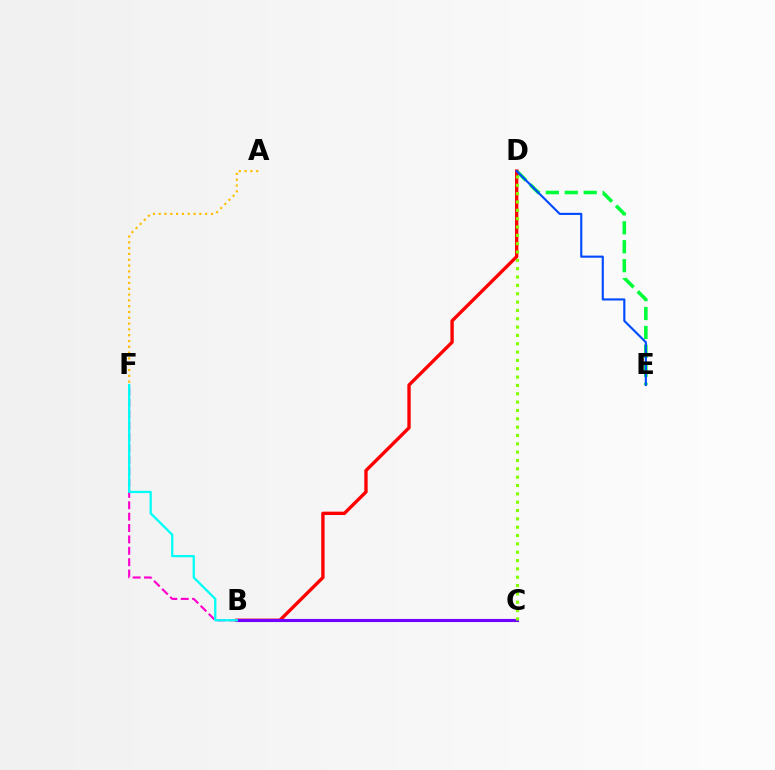{('D', 'E'): [{'color': '#00ff39', 'line_style': 'dashed', 'thickness': 2.57}, {'color': '#004bff', 'line_style': 'solid', 'thickness': 1.54}], ('B', 'F'): [{'color': '#ff00cf', 'line_style': 'dashed', 'thickness': 1.55}, {'color': '#00fff6', 'line_style': 'solid', 'thickness': 1.64}], ('B', 'D'): [{'color': '#ff0000', 'line_style': 'solid', 'thickness': 2.42}], ('B', 'C'): [{'color': '#7200ff', 'line_style': 'solid', 'thickness': 2.23}], ('C', 'D'): [{'color': '#84ff00', 'line_style': 'dotted', 'thickness': 2.27}], ('A', 'F'): [{'color': '#ffbd00', 'line_style': 'dotted', 'thickness': 1.58}]}